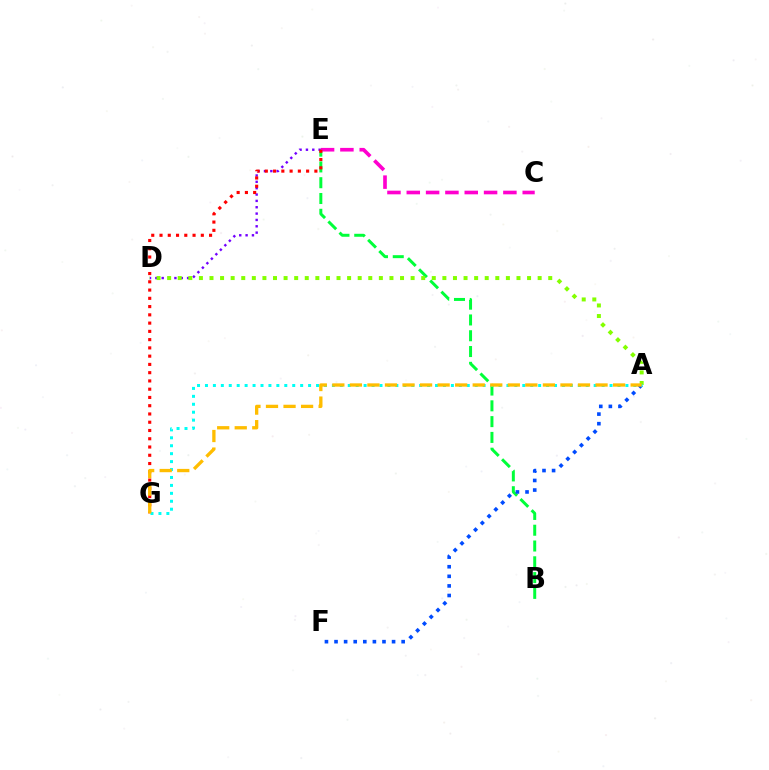{('B', 'E'): [{'color': '#00ff39', 'line_style': 'dashed', 'thickness': 2.15}], ('D', 'E'): [{'color': '#7200ff', 'line_style': 'dotted', 'thickness': 1.73}], ('C', 'E'): [{'color': '#ff00cf', 'line_style': 'dashed', 'thickness': 2.63}], ('A', 'D'): [{'color': '#84ff00', 'line_style': 'dotted', 'thickness': 2.88}], ('A', 'F'): [{'color': '#004bff', 'line_style': 'dotted', 'thickness': 2.61}], ('E', 'G'): [{'color': '#ff0000', 'line_style': 'dotted', 'thickness': 2.24}], ('A', 'G'): [{'color': '#00fff6', 'line_style': 'dotted', 'thickness': 2.16}, {'color': '#ffbd00', 'line_style': 'dashed', 'thickness': 2.38}]}